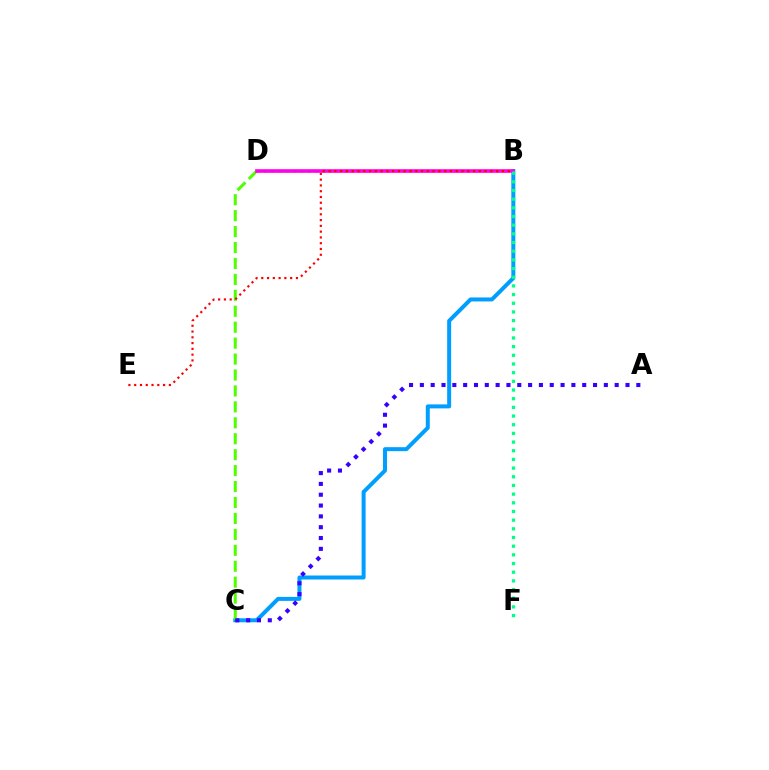{('B', 'C'): [{'color': '#009eff', 'line_style': 'solid', 'thickness': 2.87}], ('C', 'D'): [{'color': '#4fff00', 'line_style': 'dashed', 'thickness': 2.17}], ('B', 'D'): [{'color': '#ffd500', 'line_style': 'dotted', 'thickness': 1.97}, {'color': '#ff00ed', 'line_style': 'solid', 'thickness': 2.61}], ('B', 'F'): [{'color': '#00ff86', 'line_style': 'dotted', 'thickness': 2.36}], ('B', 'E'): [{'color': '#ff0000', 'line_style': 'dotted', 'thickness': 1.57}], ('A', 'C'): [{'color': '#3700ff', 'line_style': 'dotted', 'thickness': 2.94}]}